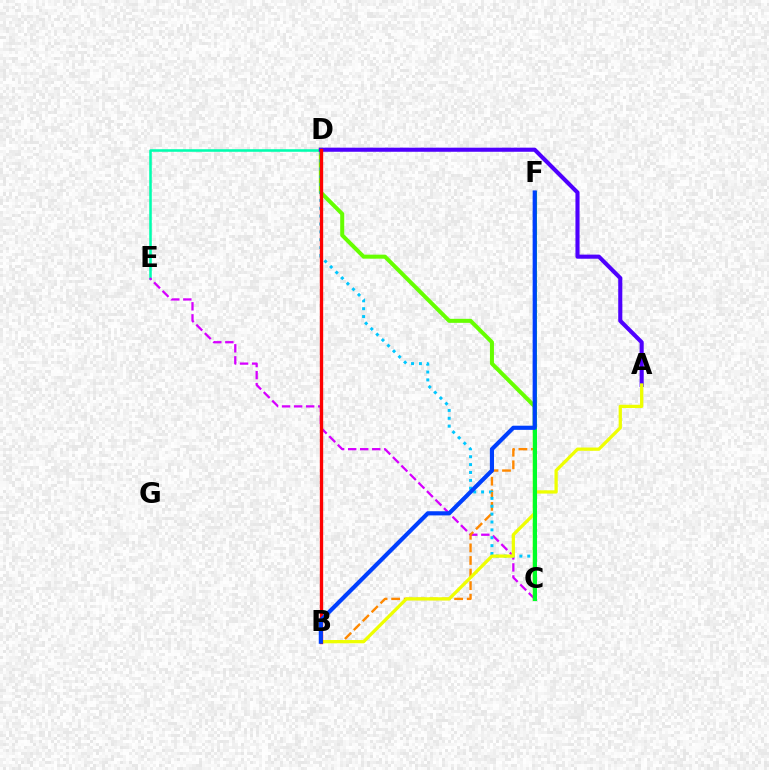{('D', 'E'): [{'color': '#00ffaf', 'line_style': 'solid', 'thickness': 1.84}], ('C', 'E'): [{'color': '#d600ff', 'line_style': 'dashed', 'thickness': 1.64}], ('B', 'F'): [{'color': '#ff8800', 'line_style': 'dashed', 'thickness': 1.71}, {'color': '#003fff', 'line_style': 'solid', 'thickness': 2.99}], ('C', 'D'): [{'color': '#66ff00', 'line_style': 'solid', 'thickness': 2.89}, {'color': '#00c7ff', 'line_style': 'dotted', 'thickness': 2.14}], ('C', 'F'): [{'color': '#ff00a0', 'line_style': 'dashed', 'thickness': 2.83}, {'color': '#00ff27', 'line_style': 'solid', 'thickness': 2.91}], ('A', 'D'): [{'color': '#4f00ff', 'line_style': 'solid', 'thickness': 2.95}], ('A', 'B'): [{'color': '#eeff00', 'line_style': 'solid', 'thickness': 2.35}], ('B', 'D'): [{'color': '#ff0000', 'line_style': 'solid', 'thickness': 2.41}]}